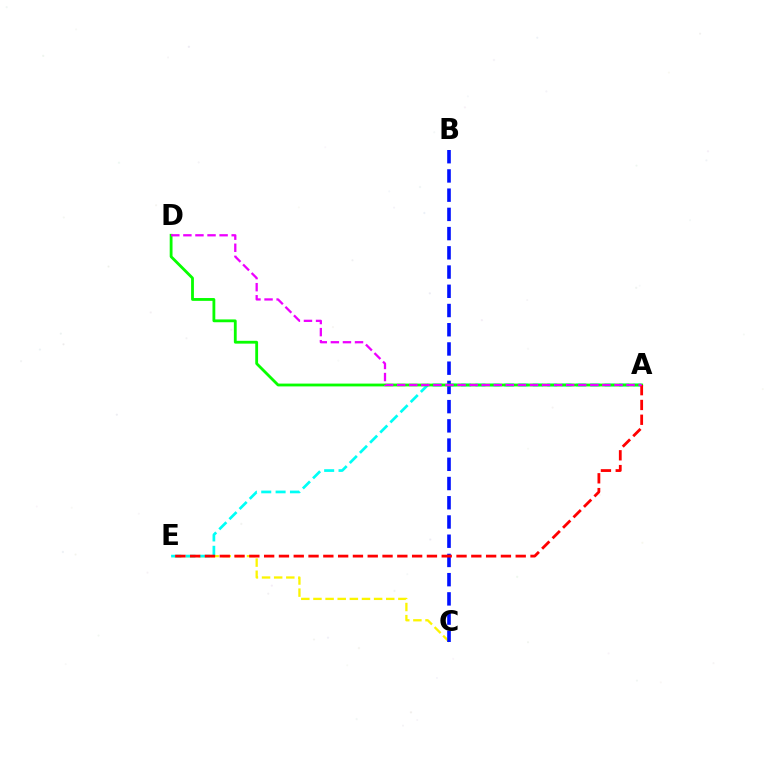{('C', 'E'): [{'color': '#fcf500', 'line_style': 'dashed', 'thickness': 1.65}], ('A', 'E'): [{'color': '#00fff6', 'line_style': 'dashed', 'thickness': 1.95}, {'color': '#ff0000', 'line_style': 'dashed', 'thickness': 2.01}], ('B', 'C'): [{'color': '#0010ff', 'line_style': 'dashed', 'thickness': 2.61}], ('A', 'D'): [{'color': '#08ff00', 'line_style': 'solid', 'thickness': 2.03}, {'color': '#ee00ff', 'line_style': 'dashed', 'thickness': 1.64}]}